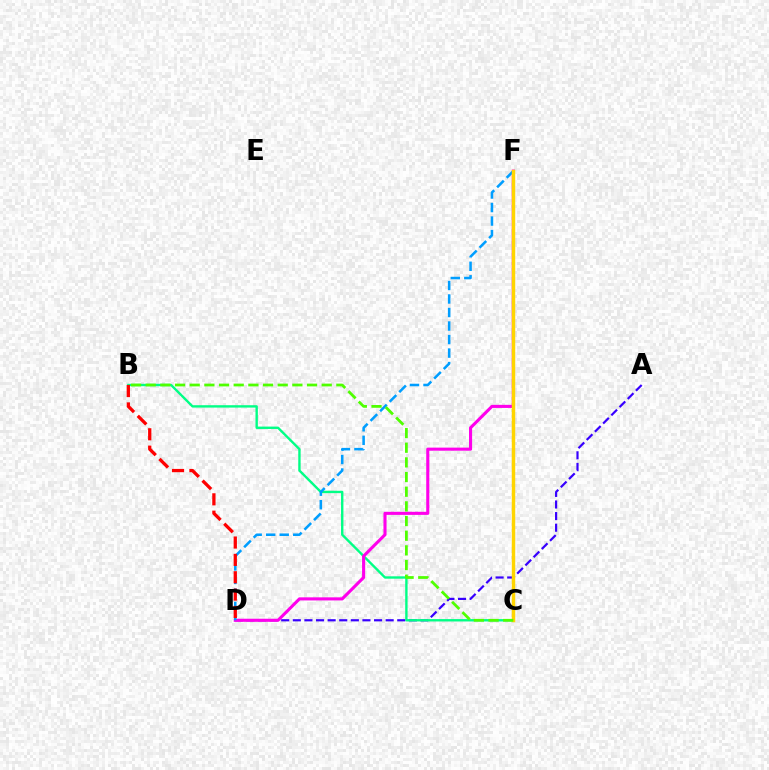{('A', 'D'): [{'color': '#3700ff', 'line_style': 'dashed', 'thickness': 1.58}], ('B', 'C'): [{'color': '#00ff86', 'line_style': 'solid', 'thickness': 1.72}, {'color': '#4fff00', 'line_style': 'dashed', 'thickness': 1.99}], ('D', 'F'): [{'color': '#ff00ed', 'line_style': 'solid', 'thickness': 2.22}, {'color': '#009eff', 'line_style': 'dashed', 'thickness': 1.84}], ('C', 'F'): [{'color': '#ffd500', 'line_style': 'solid', 'thickness': 2.48}], ('B', 'D'): [{'color': '#ff0000', 'line_style': 'dashed', 'thickness': 2.36}]}